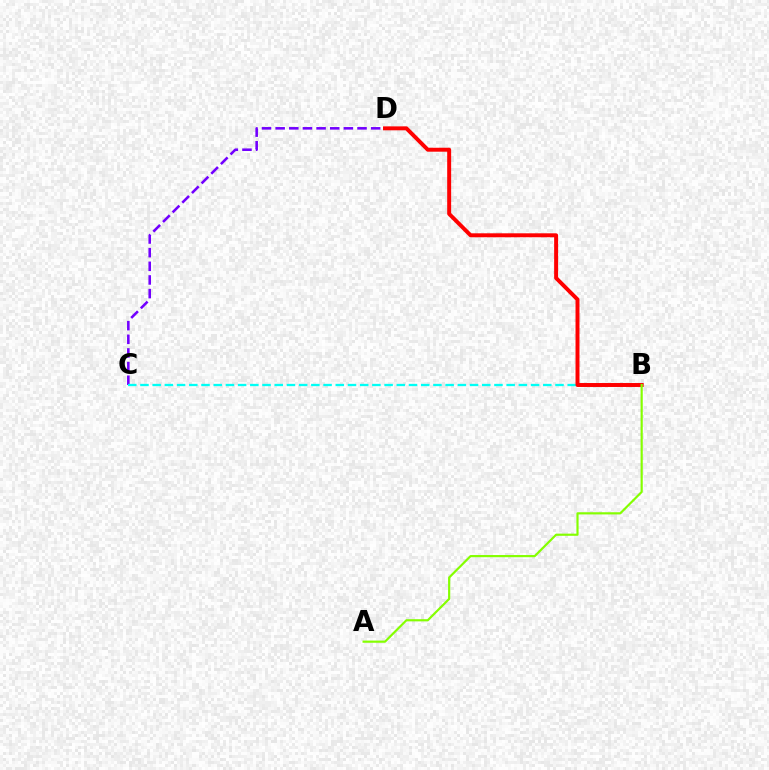{('C', 'D'): [{'color': '#7200ff', 'line_style': 'dashed', 'thickness': 1.85}], ('B', 'C'): [{'color': '#00fff6', 'line_style': 'dashed', 'thickness': 1.66}], ('B', 'D'): [{'color': '#ff0000', 'line_style': 'solid', 'thickness': 2.84}], ('A', 'B'): [{'color': '#84ff00', 'line_style': 'solid', 'thickness': 1.56}]}